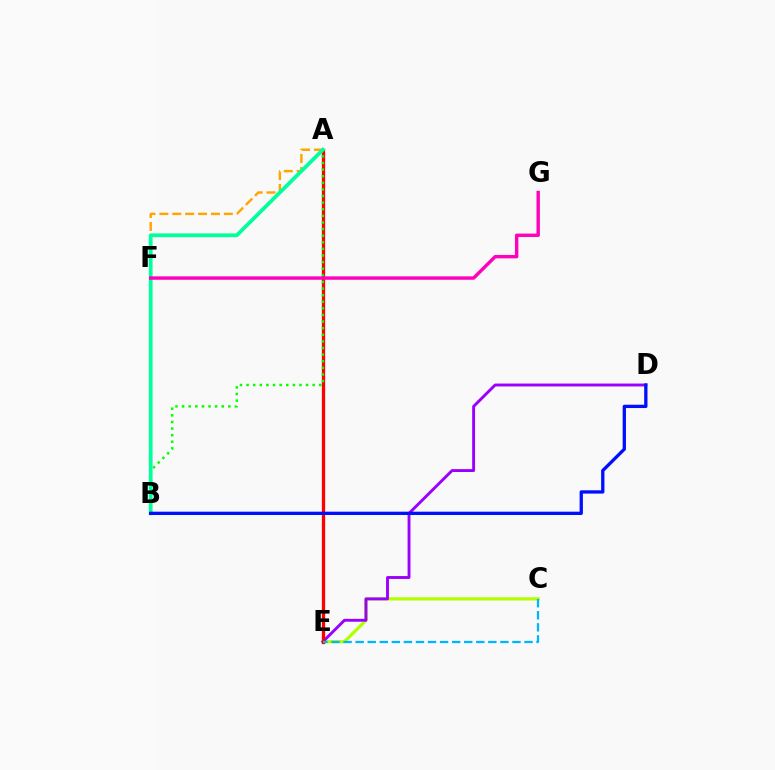{('C', 'E'): [{'color': '#b3ff00', 'line_style': 'solid', 'thickness': 2.31}, {'color': '#00b5ff', 'line_style': 'dashed', 'thickness': 1.64}], ('A', 'F'): [{'color': '#ffa500', 'line_style': 'dashed', 'thickness': 1.75}], ('D', 'E'): [{'color': '#9b00ff', 'line_style': 'solid', 'thickness': 2.08}], ('A', 'E'): [{'color': '#ff0000', 'line_style': 'solid', 'thickness': 2.37}], ('A', 'B'): [{'color': '#08ff00', 'line_style': 'dotted', 'thickness': 1.8}, {'color': '#00ff9d', 'line_style': 'solid', 'thickness': 2.71}], ('B', 'D'): [{'color': '#0010ff', 'line_style': 'solid', 'thickness': 2.38}], ('F', 'G'): [{'color': '#ff00bd', 'line_style': 'solid', 'thickness': 2.45}]}